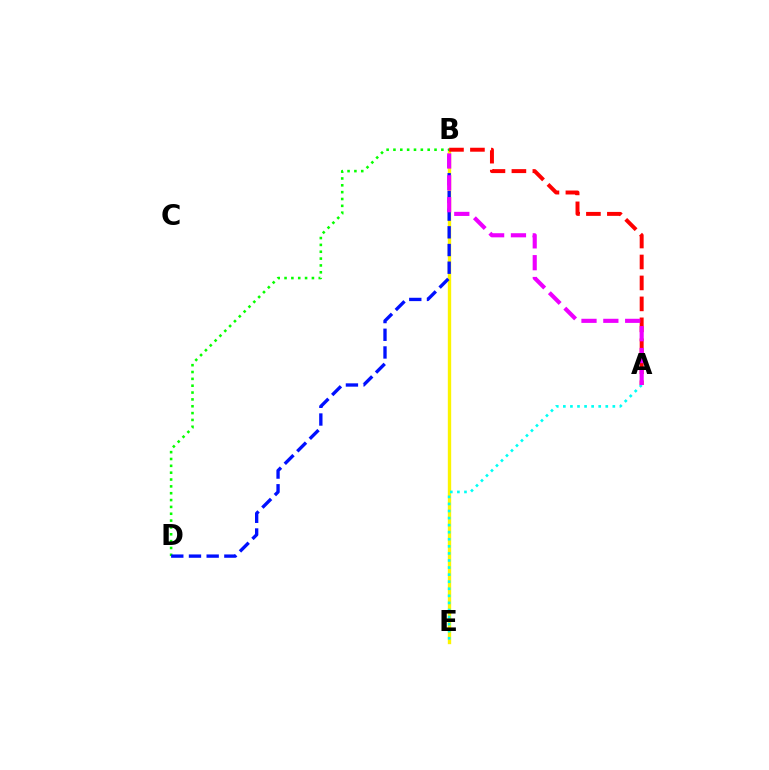{('B', 'E'): [{'color': '#fcf500', 'line_style': 'solid', 'thickness': 2.42}], ('B', 'D'): [{'color': '#08ff00', 'line_style': 'dotted', 'thickness': 1.86}, {'color': '#0010ff', 'line_style': 'dashed', 'thickness': 2.4}], ('A', 'B'): [{'color': '#ff0000', 'line_style': 'dashed', 'thickness': 2.85}, {'color': '#ee00ff', 'line_style': 'dashed', 'thickness': 2.97}], ('A', 'E'): [{'color': '#00fff6', 'line_style': 'dotted', 'thickness': 1.92}]}